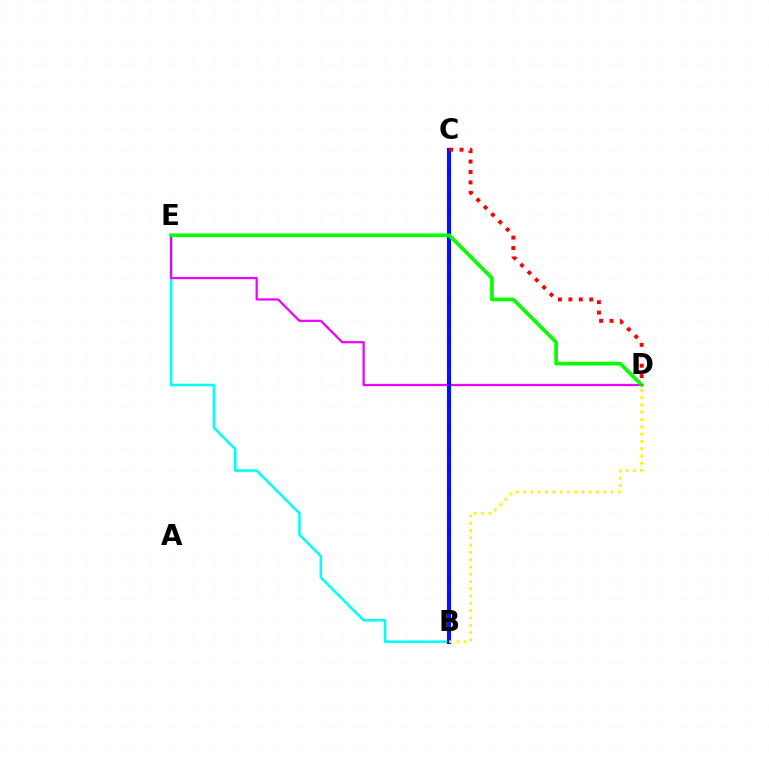{('B', 'E'): [{'color': '#00fff6', 'line_style': 'solid', 'thickness': 1.83}], ('D', 'E'): [{'color': '#ee00ff', 'line_style': 'solid', 'thickness': 1.61}, {'color': '#08ff00', 'line_style': 'solid', 'thickness': 2.67}], ('B', 'C'): [{'color': '#0010ff', 'line_style': 'solid', 'thickness': 2.98}], ('B', 'D'): [{'color': '#fcf500', 'line_style': 'dotted', 'thickness': 1.98}], ('C', 'D'): [{'color': '#ff0000', 'line_style': 'dotted', 'thickness': 2.83}]}